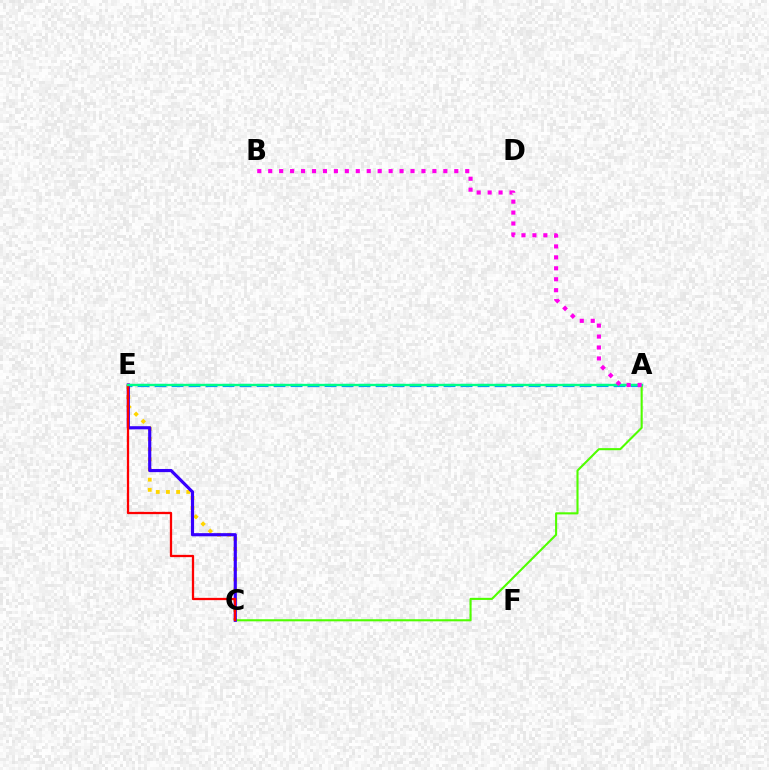{('C', 'E'): [{'color': '#ffd500', 'line_style': 'dotted', 'thickness': 2.76}, {'color': '#3700ff', 'line_style': 'solid', 'thickness': 2.27}, {'color': '#ff0000', 'line_style': 'solid', 'thickness': 1.64}], ('A', 'E'): [{'color': '#009eff', 'line_style': 'dashed', 'thickness': 2.31}, {'color': '#00ff86', 'line_style': 'solid', 'thickness': 1.69}], ('A', 'C'): [{'color': '#4fff00', 'line_style': 'solid', 'thickness': 1.51}], ('A', 'B'): [{'color': '#ff00ed', 'line_style': 'dotted', 'thickness': 2.97}]}